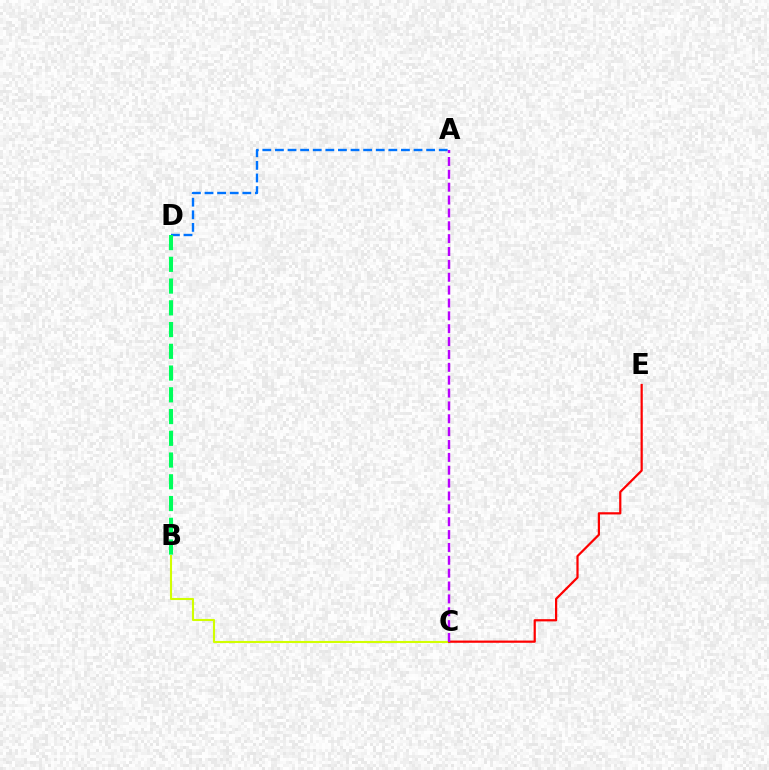{('A', 'D'): [{'color': '#0074ff', 'line_style': 'dashed', 'thickness': 1.71}], ('B', 'C'): [{'color': '#d1ff00', 'line_style': 'solid', 'thickness': 1.51}], ('C', 'E'): [{'color': '#ff0000', 'line_style': 'solid', 'thickness': 1.6}], ('A', 'C'): [{'color': '#b900ff', 'line_style': 'dashed', 'thickness': 1.75}], ('B', 'D'): [{'color': '#00ff5c', 'line_style': 'dashed', 'thickness': 2.95}]}